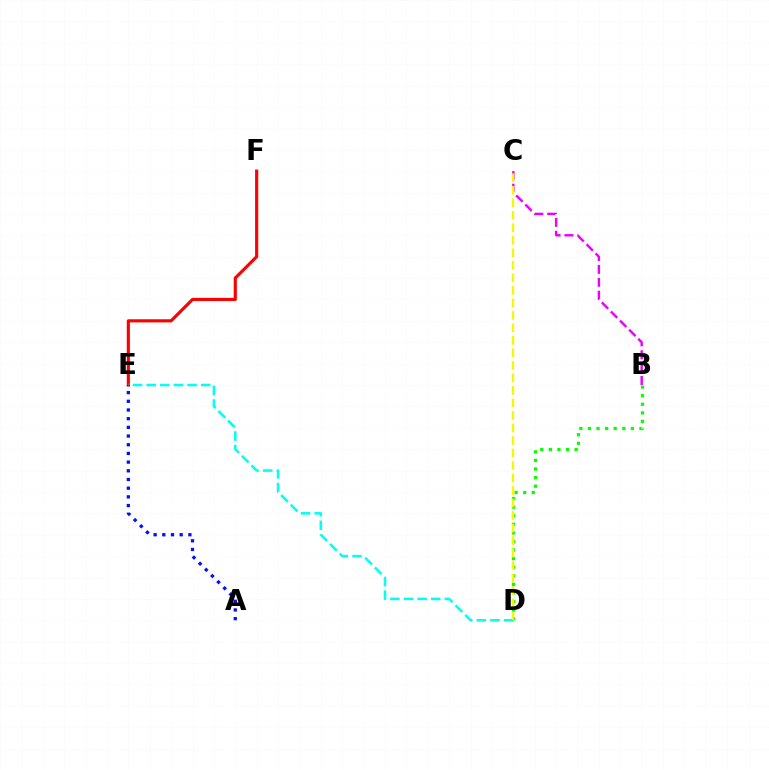{('B', 'C'): [{'color': '#ee00ff', 'line_style': 'dashed', 'thickness': 1.75}], ('E', 'F'): [{'color': '#ff0000', 'line_style': 'solid', 'thickness': 2.26}], ('D', 'E'): [{'color': '#00fff6', 'line_style': 'dashed', 'thickness': 1.85}], ('B', 'D'): [{'color': '#08ff00', 'line_style': 'dotted', 'thickness': 2.33}], ('C', 'D'): [{'color': '#fcf500', 'line_style': 'dashed', 'thickness': 1.7}], ('A', 'E'): [{'color': '#0010ff', 'line_style': 'dotted', 'thickness': 2.36}]}